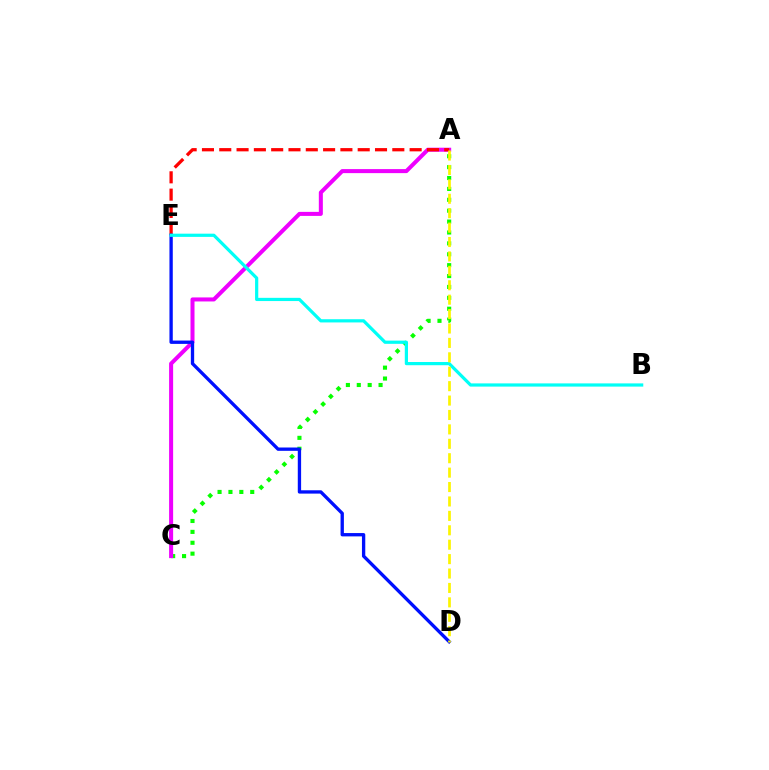{('A', 'C'): [{'color': '#08ff00', 'line_style': 'dotted', 'thickness': 2.96}, {'color': '#ee00ff', 'line_style': 'solid', 'thickness': 2.9}], ('A', 'E'): [{'color': '#ff0000', 'line_style': 'dashed', 'thickness': 2.35}], ('D', 'E'): [{'color': '#0010ff', 'line_style': 'solid', 'thickness': 2.39}], ('B', 'E'): [{'color': '#00fff6', 'line_style': 'solid', 'thickness': 2.31}], ('A', 'D'): [{'color': '#fcf500', 'line_style': 'dashed', 'thickness': 1.96}]}